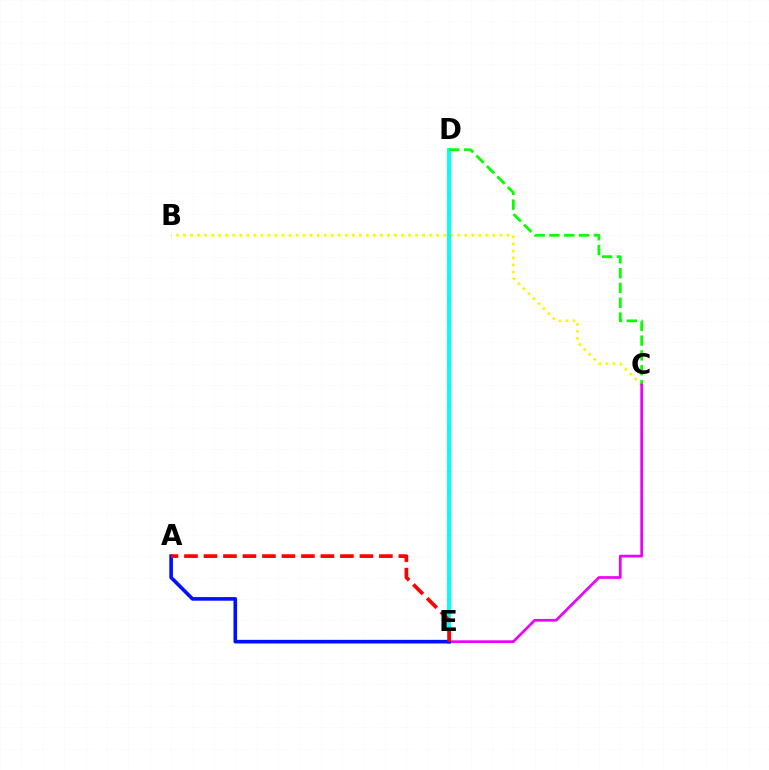{('B', 'C'): [{'color': '#fcf500', 'line_style': 'dotted', 'thickness': 1.91}], ('D', 'E'): [{'color': '#00fff6', 'line_style': 'solid', 'thickness': 2.81}], ('C', 'D'): [{'color': '#08ff00', 'line_style': 'dashed', 'thickness': 2.01}], ('C', 'E'): [{'color': '#ee00ff', 'line_style': 'solid', 'thickness': 1.95}], ('A', 'E'): [{'color': '#0010ff', 'line_style': 'solid', 'thickness': 2.6}, {'color': '#ff0000', 'line_style': 'dashed', 'thickness': 2.65}]}